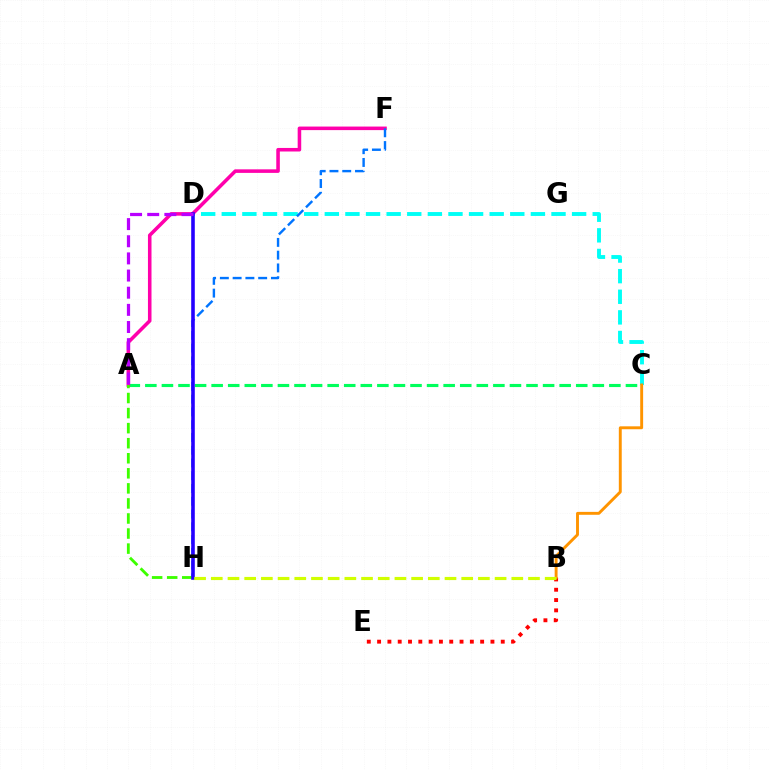{('C', 'D'): [{'color': '#00fff6', 'line_style': 'dashed', 'thickness': 2.8}], ('A', 'C'): [{'color': '#00ff5c', 'line_style': 'dashed', 'thickness': 2.25}], ('A', 'F'): [{'color': '#ff00ac', 'line_style': 'solid', 'thickness': 2.56}], ('F', 'H'): [{'color': '#0074ff', 'line_style': 'dashed', 'thickness': 1.73}], ('B', 'E'): [{'color': '#ff0000', 'line_style': 'dotted', 'thickness': 2.8}], ('A', 'H'): [{'color': '#3dff00', 'line_style': 'dashed', 'thickness': 2.05}], ('B', 'C'): [{'color': '#ff9400', 'line_style': 'solid', 'thickness': 2.1}], ('D', 'H'): [{'color': '#2500ff', 'line_style': 'solid', 'thickness': 2.58}], ('B', 'H'): [{'color': '#d1ff00', 'line_style': 'dashed', 'thickness': 2.27}], ('A', 'D'): [{'color': '#b900ff', 'line_style': 'dashed', 'thickness': 2.33}]}